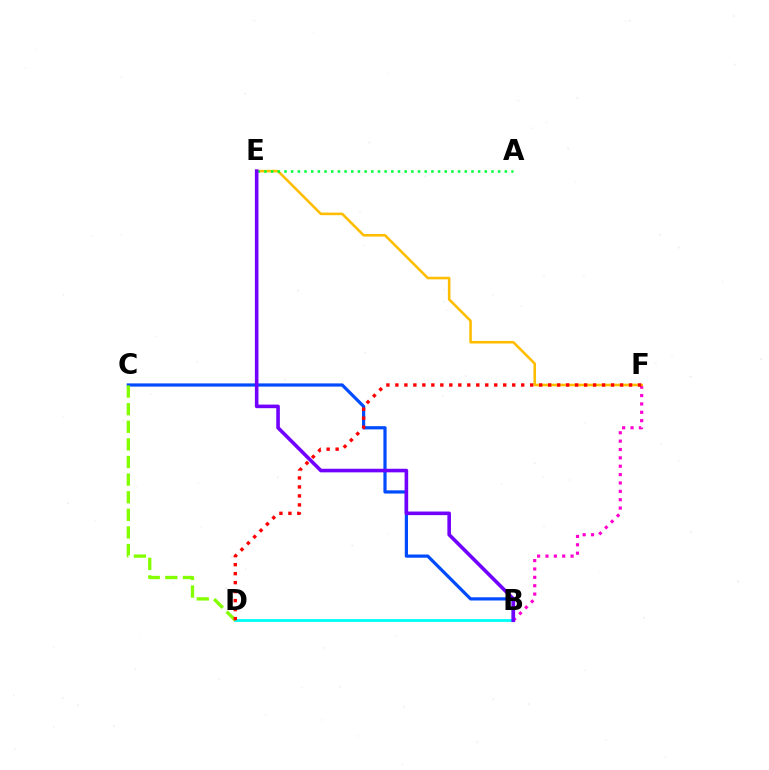{('B', 'F'): [{'color': '#ff00cf', 'line_style': 'dotted', 'thickness': 2.27}], ('B', 'D'): [{'color': '#00fff6', 'line_style': 'solid', 'thickness': 2.02}], ('E', 'F'): [{'color': '#ffbd00', 'line_style': 'solid', 'thickness': 1.86}], ('A', 'E'): [{'color': '#00ff39', 'line_style': 'dotted', 'thickness': 1.81}], ('B', 'C'): [{'color': '#004bff', 'line_style': 'solid', 'thickness': 2.31}], ('C', 'D'): [{'color': '#84ff00', 'line_style': 'dashed', 'thickness': 2.39}], ('B', 'E'): [{'color': '#7200ff', 'line_style': 'solid', 'thickness': 2.59}], ('D', 'F'): [{'color': '#ff0000', 'line_style': 'dotted', 'thickness': 2.44}]}